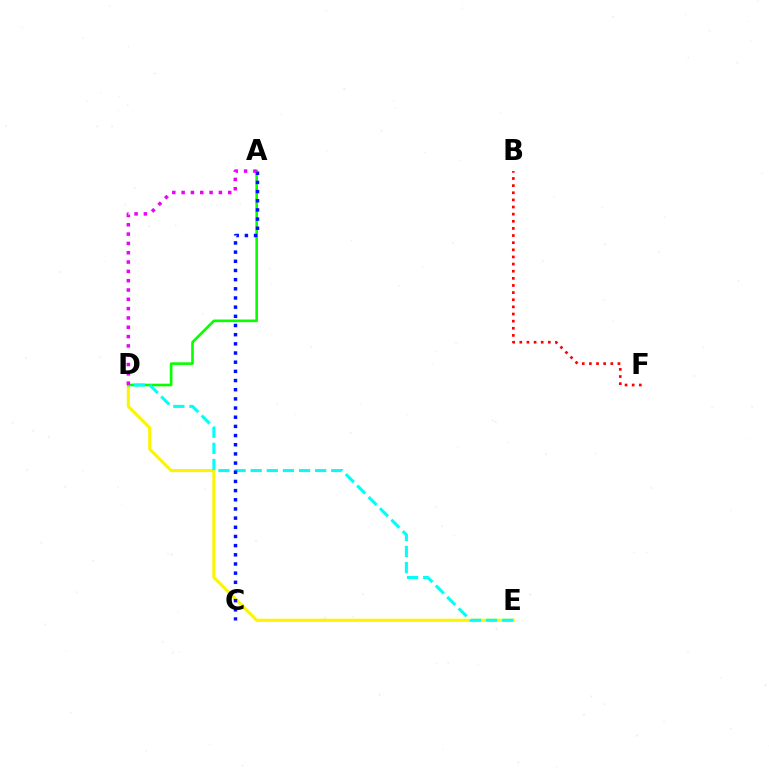{('D', 'E'): [{'color': '#fcf500', 'line_style': 'solid', 'thickness': 2.24}, {'color': '#00fff6', 'line_style': 'dashed', 'thickness': 2.19}], ('A', 'D'): [{'color': '#08ff00', 'line_style': 'solid', 'thickness': 1.9}, {'color': '#ee00ff', 'line_style': 'dotted', 'thickness': 2.53}], ('A', 'C'): [{'color': '#0010ff', 'line_style': 'dotted', 'thickness': 2.49}], ('B', 'F'): [{'color': '#ff0000', 'line_style': 'dotted', 'thickness': 1.94}]}